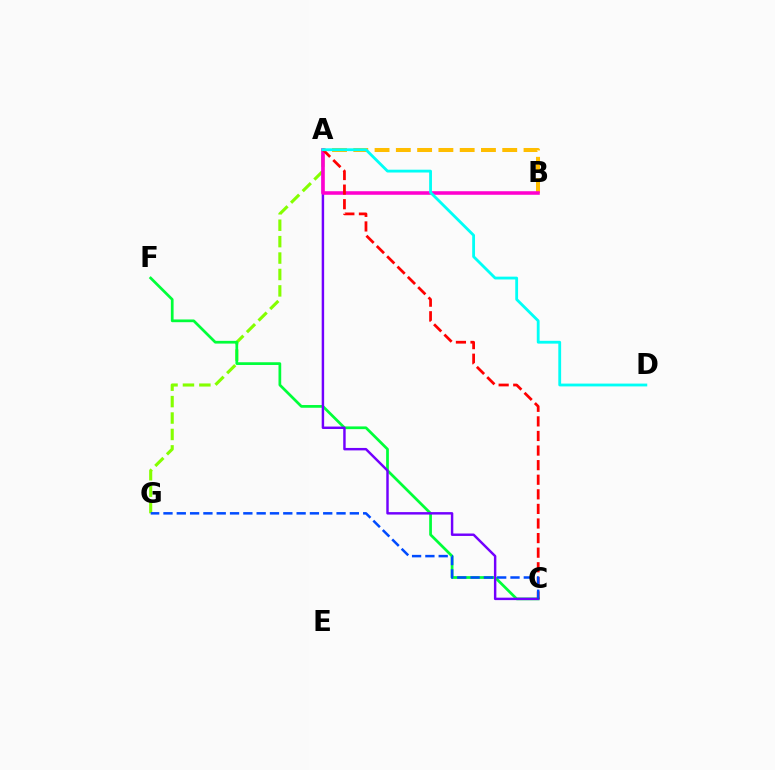{('A', 'B'): [{'color': '#ffbd00', 'line_style': 'dashed', 'thickness': 2.89}, {'color': '#ff00cf', 'line_style': 'solid', 'thickness': 2.56}], ('A', 'G'): [{'color': '#84ff00', 'line_style': 'dashed', 'thickness': 2.23}], ('C', 'F'): [{'color': '#00ff39', 'line_style': 'solid', 'thickness': 1.96}], ('A', 'C'): [{'color': '#7200ff', 'line_style': 'solid', 'thickness': 1.76}, {'color': '#ff0000', 'line_style': 'dashed', 'thickness': 1.98}], ('A', 'D'): [{'color': '#00fff6', 'line_style': 'solid', 'thickness': 2.03}], ('C', 'G'): [{'color': '#004bff', 'line_style': 'dashed', 'thickness': 1.81}]}